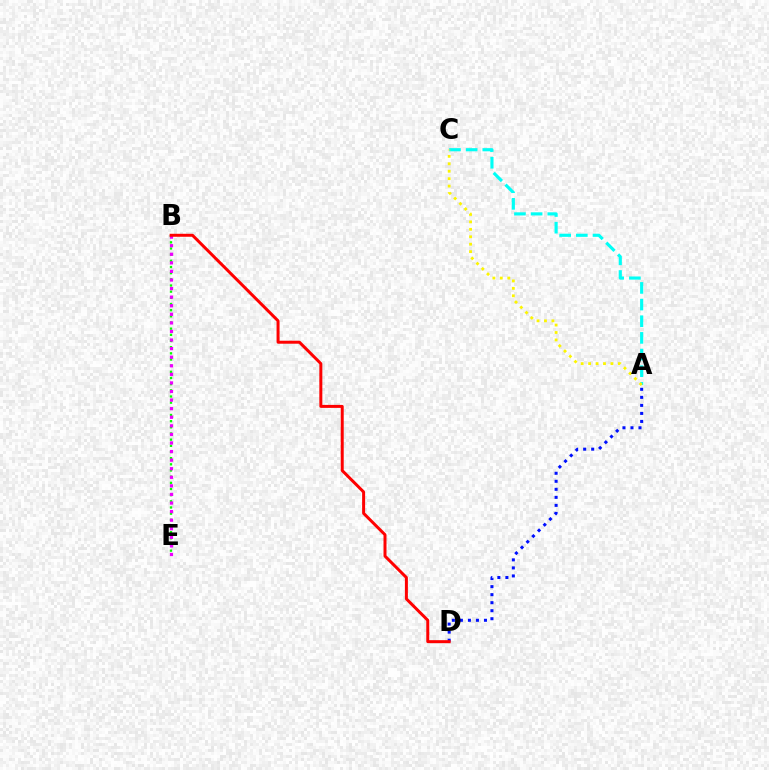{('B', 'E'): [{'color': '#08ff00', 'line_style': 'dotted', 'thickness': 1.68}, {'color': '#ee00ff', 'line_style': 'dotted', 'thickness': 2.33}], ('A', 'C'): [{'color': '#00fff6', 'line_style': 'dashed', 'thickness': 2.26}, {'color': '#fcf500', 'line_style': 'dotted', 'thickness': 2.02}], ('A', 'D'): [{'color': '#0010ff', 'line_style': 'dotted', 'thickness': 2.18}], ('B', 'D'): [{'color': '#ff0000', 'line_style': 'solid', 'thickness': 2.15}]}